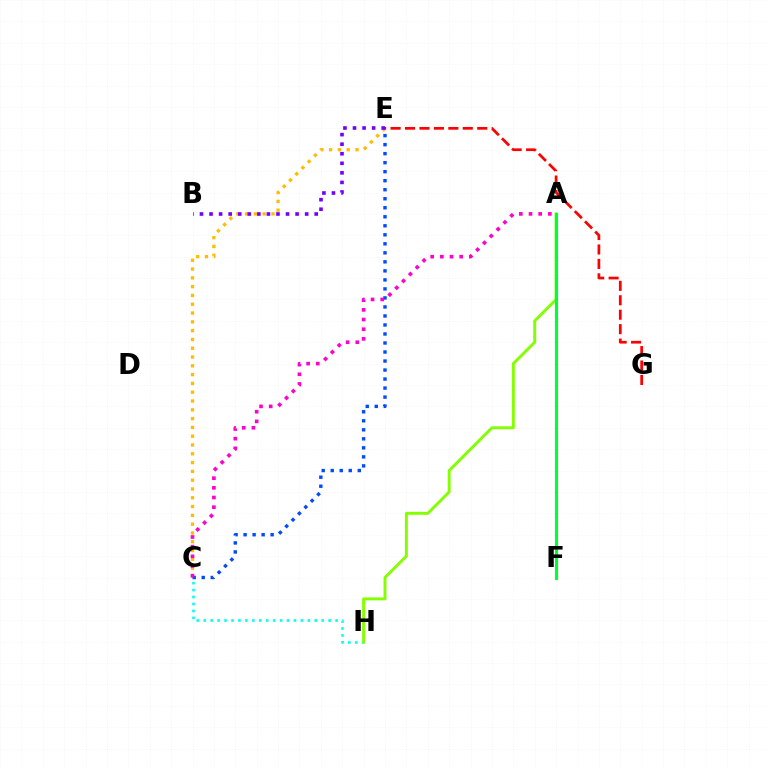{('C', 'H'): [{'color': '#00fff6', 'line_style': 'dotted', 'thickness': 1.89}], ('C', 'E'): [{'color': '#ffbd00', 'line_style': 'dotted', 'thickness': 2.39}, {'color': '#004bff', 'line_style': 'dotted', 'thickness': 2.45}], ('A', 'H'): [{'color': '#84ff00', 'line_style': 'solid', 'thickness': 2.1}], ('B', 'E'): [{'color': '#7200ff', 'line_style': 'dotted', 'thickness': 2.6}], ('A', 'C'): [{'color': '#ff00cf', 'line_style': 'dotted', 'thickness': 2.63}], ('A', 'F'): [{'color': '#00ff39', 'line_style': 'solid', 'thickness': 2.25}], ('E', 'G'): [{'color': '#ff0000', 'line_style': 'dashed', 'thickness': 1.96}]}